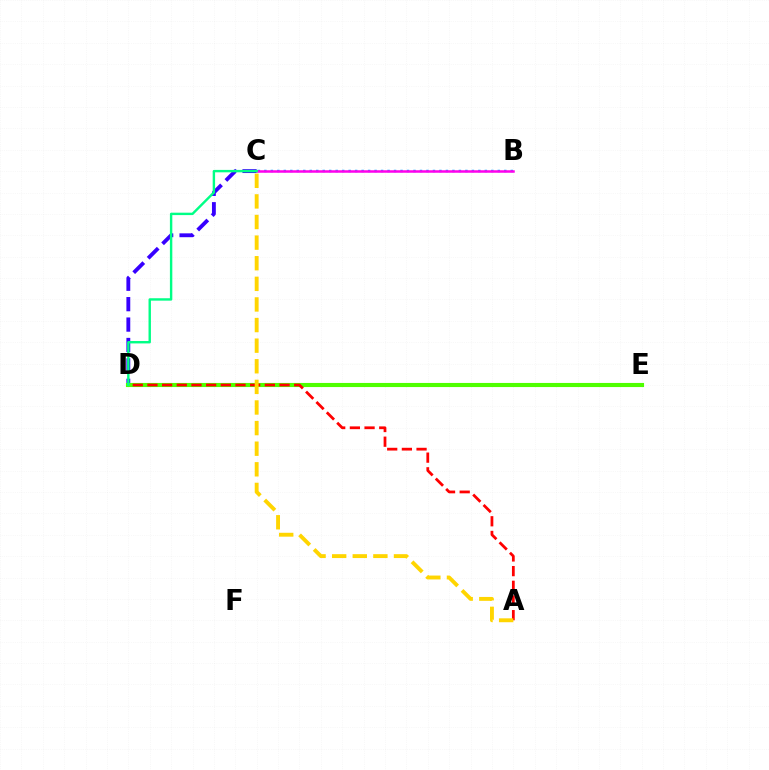{('B', 'C'): [{'color': '#009eff', 'line_style': 'dotted', 'thickness': 1.76}, {'color': '#ff00ed', 'line_style': 'solid', 'thickness': 1.8}], ('C', 'D'): [{'color': '#3700ff', 'line_style': 'dashed', 'thickness': 2.77}, {'color': '#00ff86', 'line_style': 'solid', 'thickness': 1.73}], ('D', 'E'): [{'color': '#4fff00', 'line_style': 'solid', 'thickness': 2.96}], ('A', 'D'): [{'color': '#ff0000', 'line_style': 'dashed', 'thickness': 1.99}], ('A', 'C'): [{'color': '#ffd500', 'line_style': 'dashed', 'thickness': 2.8}]}